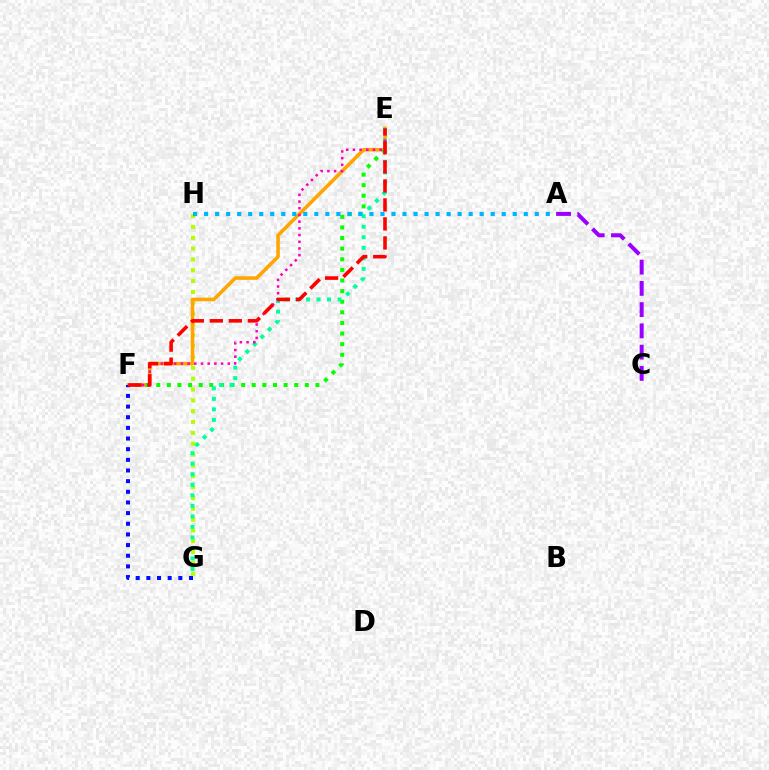{('G', 'H'): [{'color': '#b3ff00', 'line_style': 'dotted', 'thickness': 2.95}], ('E', 'F'): [{'color': '#ffa500', 'line_style': 'solid', 'thickness': 2.56}, {'color': '#08ff00', 'line_style': 'dotted', 'thickness': 2.88}, {'color': '#ff00bd', 'line_style': 'dotted', 'thickness': 1.82}, {'color': '#ff0000', 'line_style': 'dashed', 'thickness': 2.58}], ('A', 'C'): [{'color': '#9b00ff', 'line_style': 'dashed', 'thickness': 2.89}], ('F', 'G'): [{'color': '#0010ff', 'line_style': 'dotted', 'thickness': 2.9}], ('E', 'G'): [{'color': '#00ff9d', 'line_style': 'dotted', 'thickness': 2.86}], ('A', 'H'): [{'color': '#00b5ff', 'line_style': 'dotted', 'thickness': 2.99}]}